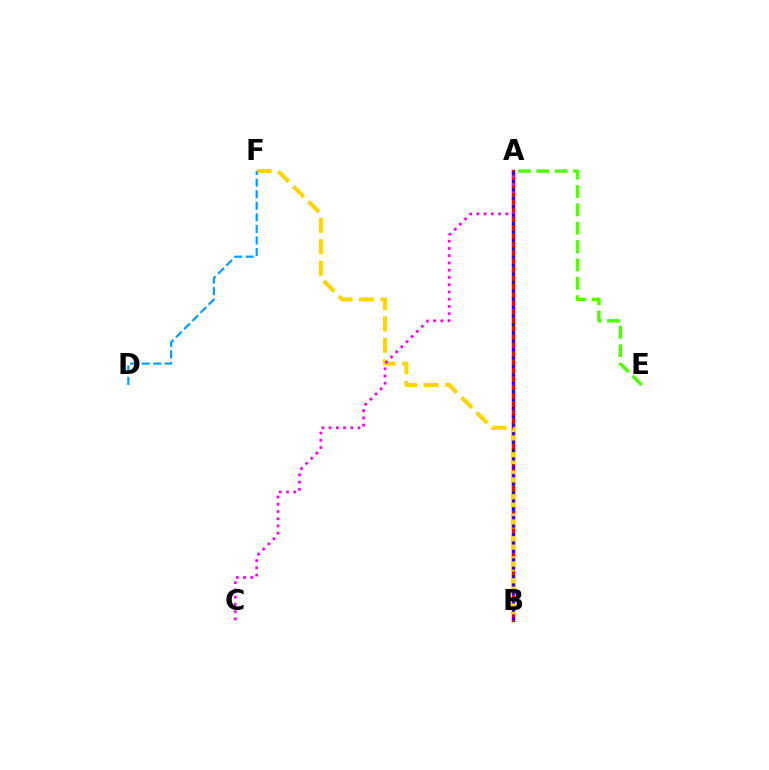{('A', 'B'): [{'color': '#00ff86', 'line_style': 'dotted', 'thickness': 1.79}, {'color': '#ff0000', 'line_style': 'solid', 'thickness': 2.45}, {'color': '#3700ff', 'line_style': 'dotted', 'thickness': 2.28}], ('B', 'F'): [{'color': '#ffd500', 'line_style': 'dashed', 'thickness': 2.91}], ('A', 'C'): [{'color': '#ff00ed', 'line_style': 'dotted', 'thickness': 1.97}], ('A', 'E'): [{'color': '#4fff00', 'line_style': 'dashed', 'thickness': 2.49}], ('D', 'F'): [{'color': '#009eff', 'line_style': 'dashed', 'thickness': 1.57}]}